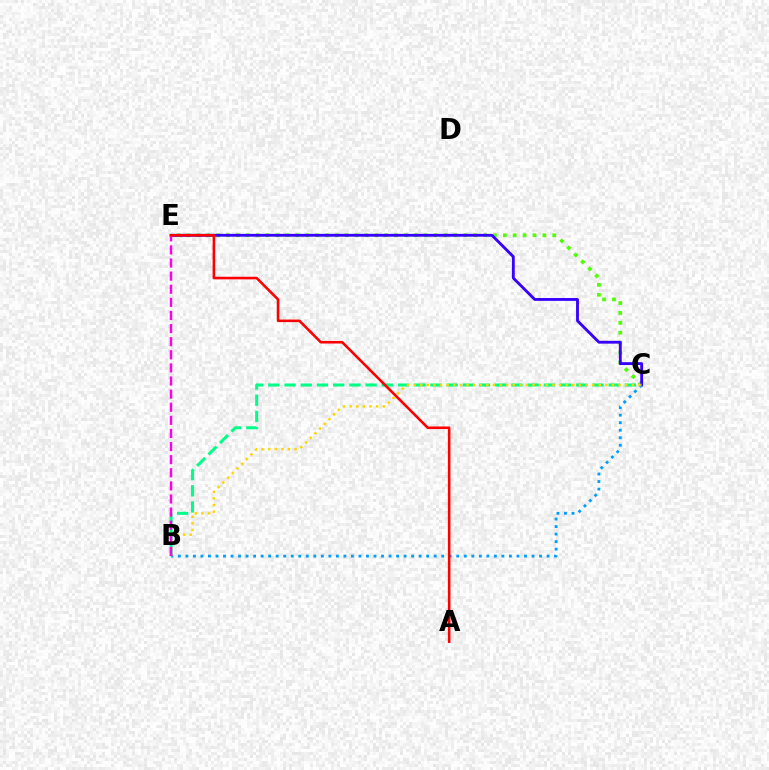{('C', 'E'): [{'color': '#4fff00', 'line_style': 'dotted', 'thickness': 2.69}, {'color': '#3700ff', 'line_style': 'solid', 'thickness': 2.05}], ('B', 'C'): [{'color': '#00ff86', 'line_style': 'dashed', 'thickness': 2.2}, {'color': '#009eff', 'line_style': 'dotted', 'thickness': 2.04}, {'color': '#ffd500', 'line_style': 'dotted', 'thickness': 1.8}], ('B', 'E'): [{'color': '#ff00ed', 'line_style': 'dashed', 'thickness': 1.78}], ('A', 'E'): [{'color': '#ff0000', 'line_style': 'solid', 'thickness': 1.87}]}